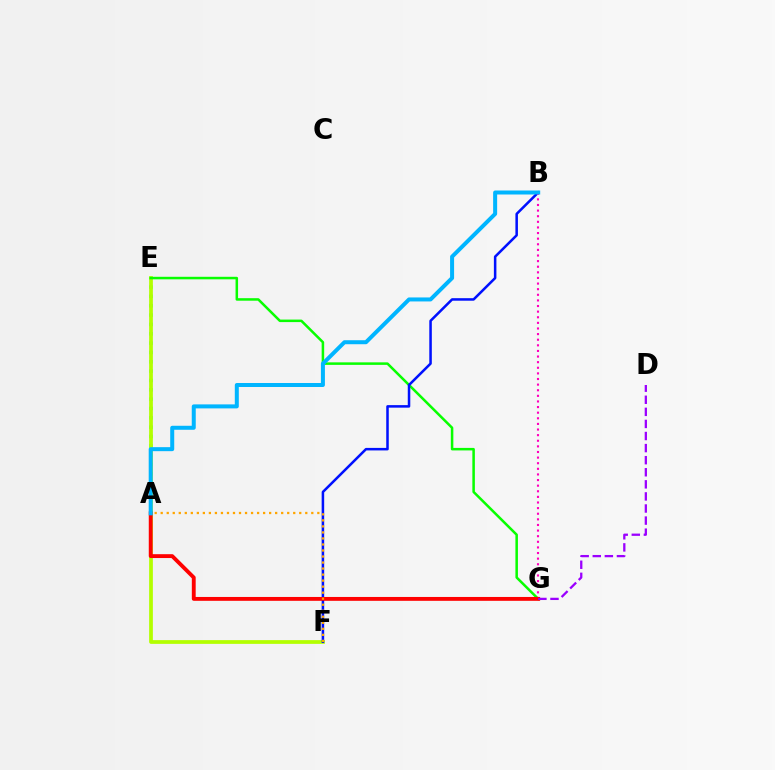{('A', 'E'): [{'color': '#00ff9d', 'line_style': 'dotted', 'thickness': 2.54}], ('E', 'F'): [{'color': '#b3ff00', 'line_style': 'solid', 'thickness': 2.69}], ('E', 'G'): [{'color': '#08ff00', 'line_style': 'solid', 'thickness': 1.81}], ('B', 'F'): [{'color': '#0010ff', 'line_style': 'solid', 'thickness': 1.82}], ('B', 'G'): [{'color': '#ff00bd', 'line_style': 'dotted', 'thickness': 1.53}], ('A', 'G'): [{'color': '#ff0000', 'line_style': 'solid', 'thickness': 2.78}], ('A', 'B'): [{'color': '#00b5ff', 'line_style': 'solid', 'thickness': 2.88}], ('A', 'F'): [{'color': '#ffa500', 'line_style': 'dotted', 'thickness': 1.64}], ('D', 'G'): [{'color': '#9b00ff', 'line_style': 'dashed', 'thickness': 1.64}]}